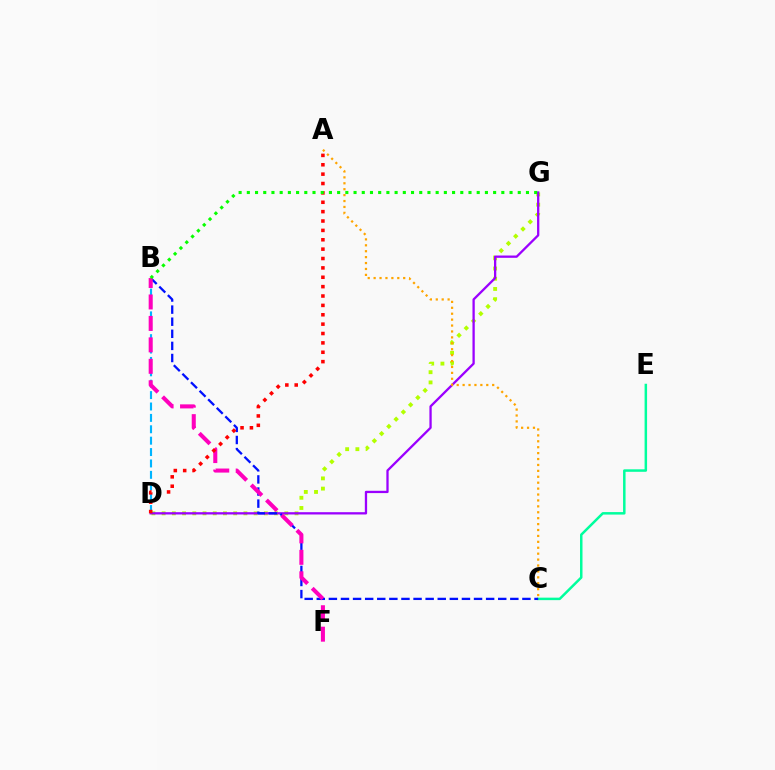{('D', 'G'): [{'color': '#b3ff00', 'line_style': 'dotted', 'thickness': 2.78}, {'color': '#9b00ff', 'line_style': 'solid', 'thickness': 1.65}], ('C', 'E'): [{'color': '#00ff9d', 'line_style': 'solid', 'thickness': 1.79}], ('A', 'C'): [{'color': '#ffa500', 'line_style': 'dotted', 'thickness': 1.61}], ('B', 'D'): [{'color': '#00b5ff', 'line_style': 'dashed', 'thickness': 1.55}], ('B', 'C'): [{'color': '#0010ff', 'line_style': 'dashed', 'thickness': 1.64}], ('B', 'F'): [{'color': '#ff00bd', 'line_style': 'dashed', 'thickness': 2.91}], ('A', 'D'): [{'color': '#ff0000', 'line_style': 'dotted', 'thickness': 2.55}], ('B', 'G'): [{'color': '#08ff00', 'line_style': 'dotted', 'thickness': 2.23}]}